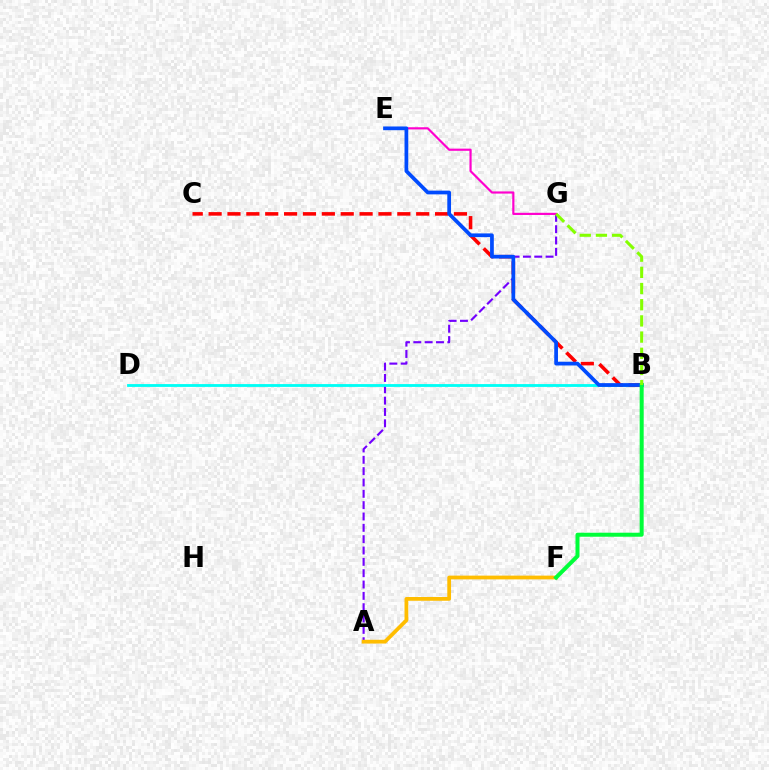{('A', 'G'): [{'color': '#7200ff', 'line_style': 'dashed', 'thickness': 1.54}], ('B', 'D'): [{'color': '#00fff6', 'line_style': 'solid', 'thickness': 2.04}], ('A', 'F'): [{'color': '#ffbd00', 'line_style': 'solid', 'thickness': 2.71}], ('B', 'C'): [{'color': '#ff0000', 'line_style': 'dashed', 'thickness': 2.56}], ('E', 'G'): [{'color': '#ff00cf', 'line_style': 'solid', 'thickness': 1.56}], ('B', 'E'): [{'color': '#004bff', 'line_style': 'solid', 'thickness': 2.69}], ('B', 'F'): [{'color': '#00ff39', 'line_style': 'solid', 'thickness': 2.88}], ('B', 'G'): [{'color': '#84ff00', 'line_style': 'dashed', 'thickness': 2.2}]}